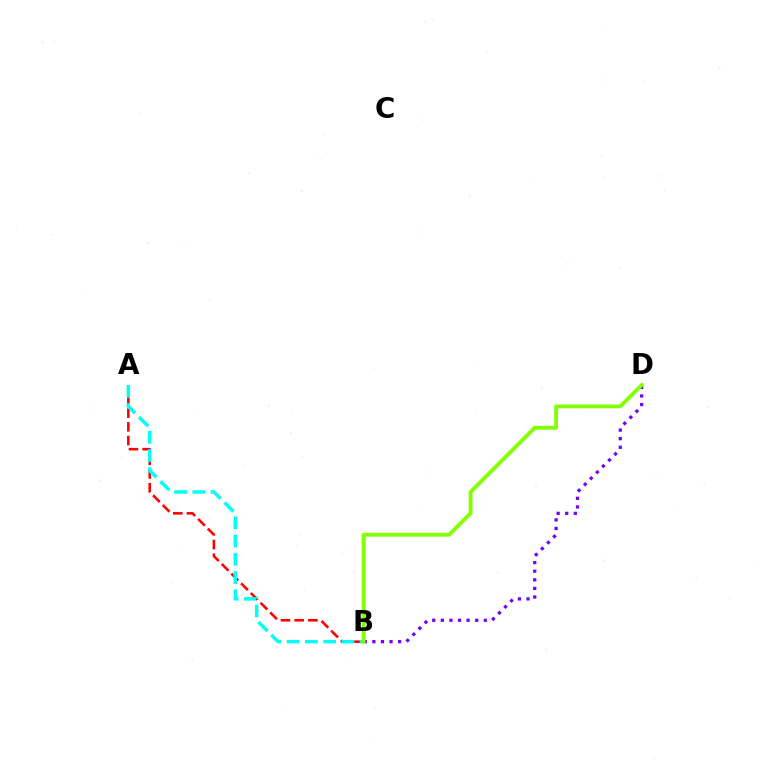{('A', 'B'): [{'color': '#ff0000', 'line_style': 'dashed', 'thickness': 1.86}, {'color': '#00fff6', 'line_style': 'dashed', 'thickness': 2.48}], ('B', 'D'): [{'color': '#7200ff', 'line_style': 'dotted', 'thickness': 2.34}, {'color': '#84ff00', 'line_style': 'solid', 'thickness': 2.77}]}